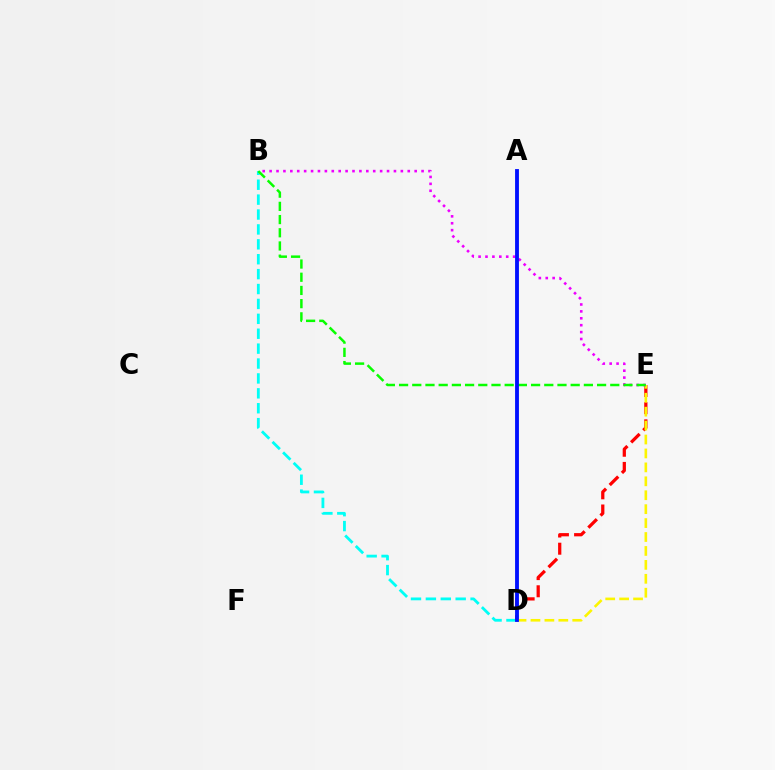{('B', 'D'): [{'color': '#00fff6', 'line_style': 'dashed', 'thickness': 2.02}], ('D', 'E'): [{'color': '#ff0000', 'line_style': 'dashed', 'thickness': 2.33}, {'color': '#fcf500', 'line_style': 'dashed', 'thickness': 1.89}], ('B', 'E'): [{'color': '#ee00ff', 'line_style': 'dotted', 'thickness': 1.88}, {'color': '#08ff00', 'line_style': 'dashed', 'thickness': 1.79}], ('A', 'D'): [{'color': '#0010ff', 'line_style': 'solid', 'thickness': 2.77}]}